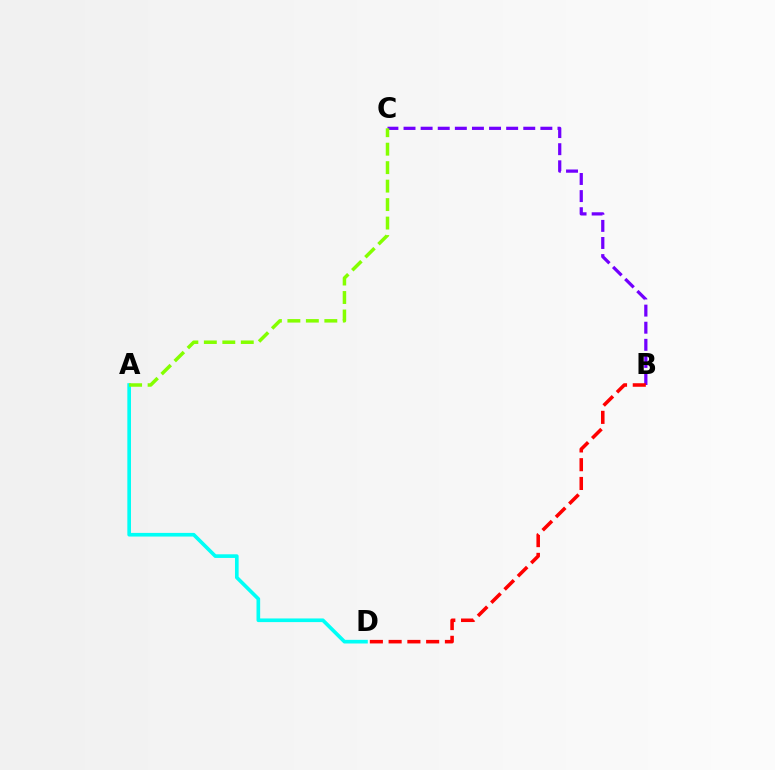{('B', 'C'): [{'color': '#7200ff', 'line_style': 'dashed', 'thickness': 2.32}], ('B', 'D'): [{'color': '#ff0000', 'line_style': 'dashed', 'thickness': 2.55}], ('A', 'D'): [{'color': '#00fff6', 'line_style': 'solid', 'thickness': 2.63}], ('A', 'C'): [{'color': '#84ff00', 'line_style': 'dashed', 'thickness': 2.51}]}